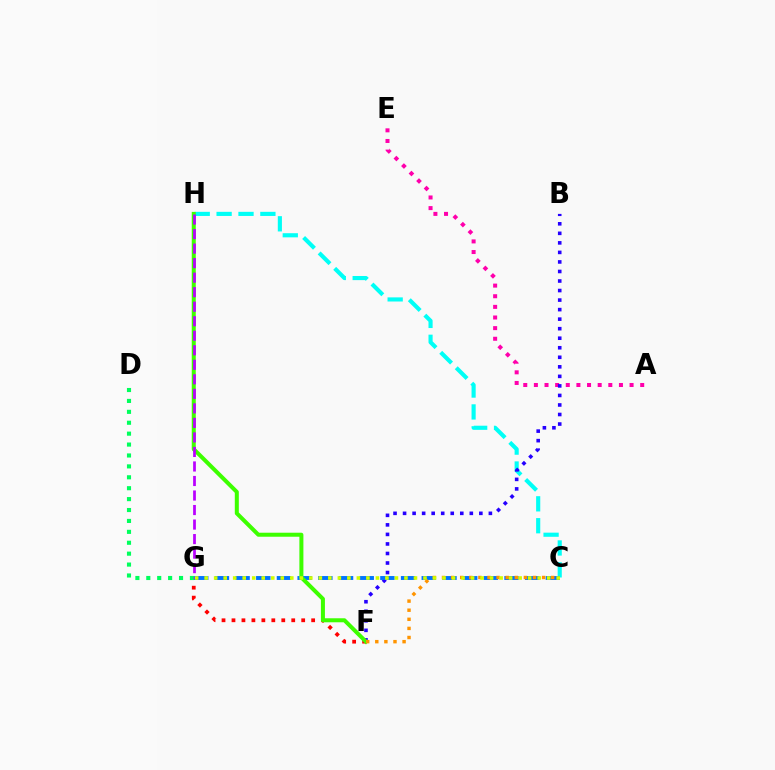{('A', 'E'): [{'color': '#ff00ac', 'line_style': 'dotted', 'thickness': 2.89}], ('C', 'H'): [{'color': '#00fff6', 'line_style': 'dashed', 'thickness': 2.97}], ('B', 'F'): [{'color': '#2500ff', 'line_style': 'dotted', 'thickness': 2.59}], ('F', 'G'): [{'color': '#ff0000', 'line_style': 'dotted', 'thickness': 2.71}], ('C', 'G'): [{'color': '#0074ff', 'line_style': 'dashed', 'thickness': 2.81}, {'color': '#d1ff00', 'line_style': 'dotted', 'thickness': 2.59}], ('D', 'G'): [{'color': '#00ff5c', 'line_style': 'dotted', 'thickness': 2.96}], ('F', 'H'): [{'color': '#3dff00', 'line_style': 'solid', 'thickness': 2.89}], ('C', 'F'): [{'color': '#ff9400', 'line_style': 'dotted', 'thickness': 2.47}], ('G', 'H'): [{'color': '#b900ff', 'line_style': 'dashed', 'thickness': 1.97}]}